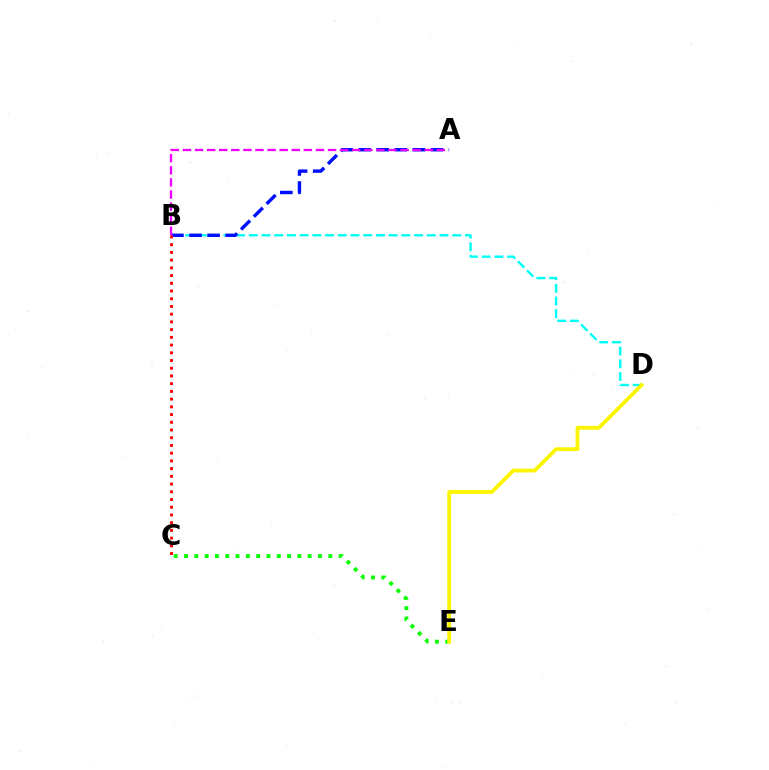{('C', 'E'): [{'color': '#08ff00', 'line_style': 'dotted', 'thickness': 2.8}], ('B', 'D'): [{'color': '#00fff6', 'line_style': 'dashed', 'thickness': 1.73}], ('D', 'E'): [{'color': '#fcf500', 'line_style': 'solid', 'thickness': 2.74}], ('A', 'B'): [{'color': '#0010ff', 'line_style': 'dashed', 'thickness': 2.46}, {'color': '#ee00ff', 'line_style': 'dashed', 'thickness': 1.64}], ('B', 'C'): [{'color': '#ff0000', 'line_style': 'dotted', 'thickness': 2.1}]}